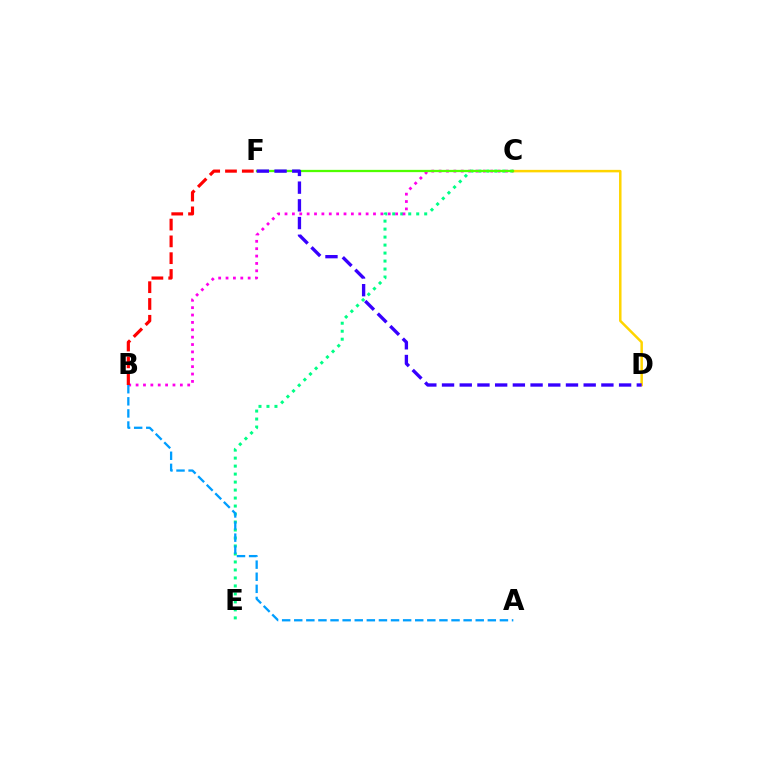{('C', 'E'): [{'color': '#00ff86', 'line_style': 'dotted', 'thickness': 2.17}], ('B', 'C'): [{'color': '#ff00ed', 'line_style': 'dotted', 'thickness': 2.0}], ('C', 'D'): [{'color': '#ffd500', 'line_style': 'solid', 'thickness': 1.8}], ('B', 'F'): [{'color': '#ff0000', 'line_style': 'dashed', 'thickness': 2.28}], ('C', 'F'): [{'color': '#4fff00', 'line_style': 'solid', 'thickness': 1.63}], ('A', 'B'): [{'color': '#009eff', 'line_style': 'dashed', 'thickness': 1.64}], ('D', 'F'): [{'color': '#3700ff', 'line_style': 'dashed', 'thickness': 2.41}]}